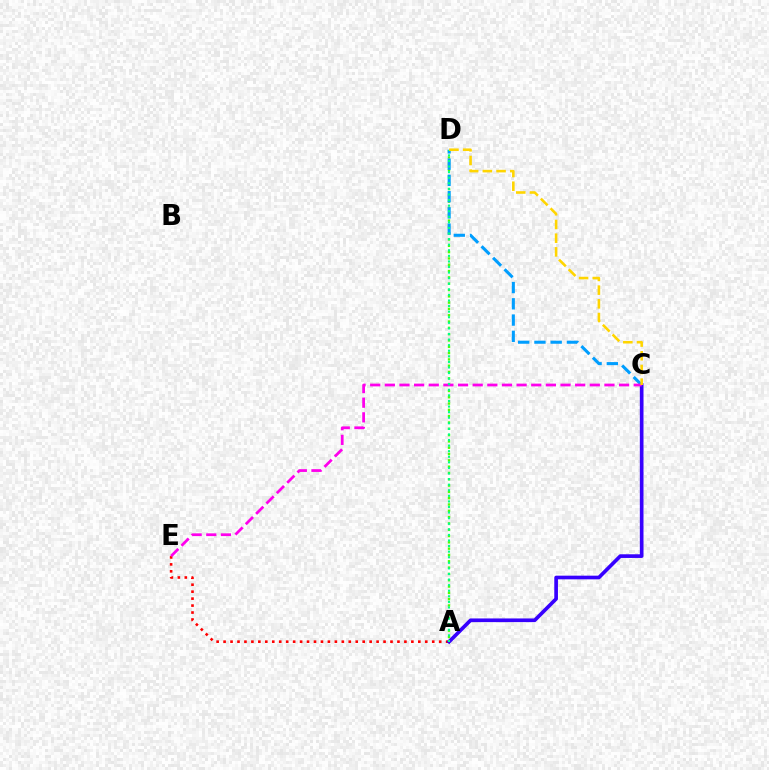{('A', 'D'): [{'color': '#4fff00', 'line_style': 'dotted', 'thickness': 1.71}, {'color': '#00ff86', 'line_style': 'dotted', 'thickness': 1.52}], ('A', 'E'): [{'color': '#ff0000', 'line_style': 'dotted', 'thickness': 1.89}], ('A', 'C'): [{'color': '#3700ff', 'line_style': 'solid', 'thickness': 2.64}], ('C', 'D'): [{'color': '#009eff', 'line_style': 'dashed', 'thickness': 2.21}, {'color': '#ffd500', 'line_style': 'dashed', 'thickness': 1.86}], ('C', 'E'): [{'color': '#ff00ed', 'line_style': 'dashed', 'thickness': 1.99}]}